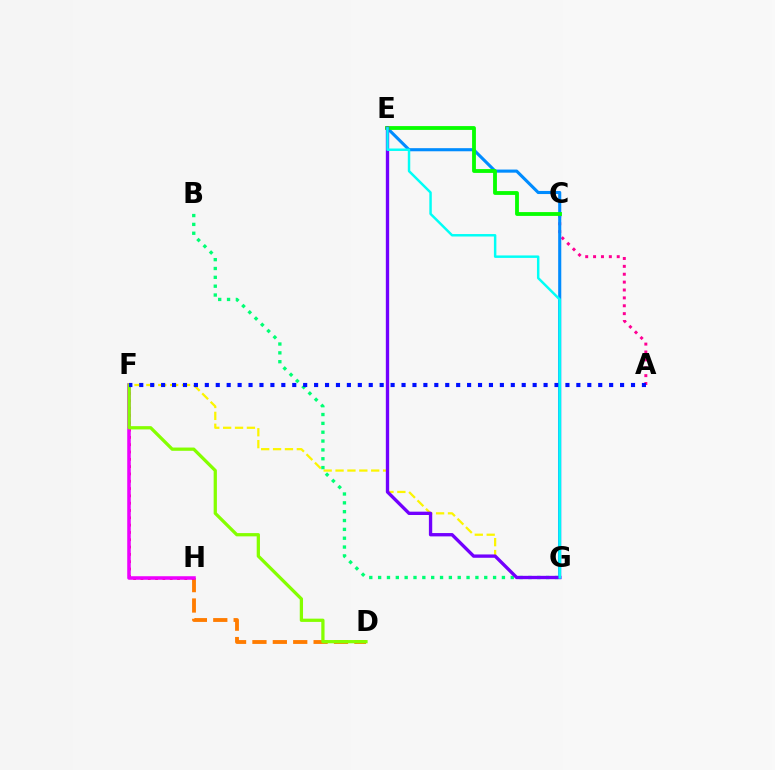{('A', 'C'): [{'color': '#ff0094', 'line_style': 'dotted', 'thickness': 2.14}], ('E', 'G'): [{'color': '#008cff', 'line_style': 'solid', 'thickness': 2.23}, {'color': '#7200ff', 'line_style': 'solid', 'thickness': 2.4}, {'color': '#00fff6', 'line_style': 'solid', 'thickness': 1.77}], ('F', 'G'): [{'color': '#fcf500', 'line_style': 'dashed', 'thickness': 1.61}], ('D', 'H'): [{'color': '#ff7c00', 'line_style': 'dashed', 'thickness': 2.77}], ('F', 'H'): [{'color': '#ff0000', 'line_style': 'dotted', 'thickness': 1.99}, {'color': '#ee00ff', 'line_style': 'solid', 'thickness': 2.55}], ('C', 'E'): [{'color': '#08ff00', 'line_style': 'solid', 'thickness': 2.76}], ('B', 'G'): [{'color': '#00ff74', 'line_style': 'dotted', 'thickness': 2.4}], ('D', 'F'): [{'color': '#84ff00', 'line_style': 'solid', 'thickness': 2.35}], ('A', 'F'): [{'color': '#0010ff', 'line_style': 'dotted', 'thickness': 2.97}]}